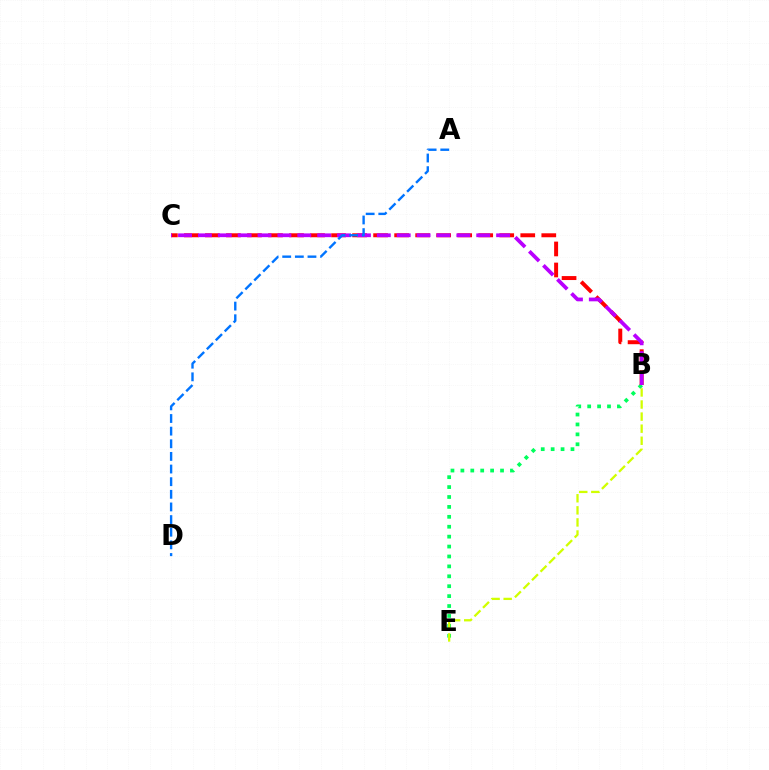{('B', 'E'): [{'color': '#00ff5c', 'line_style': 'dotted', 'thickness': 2.69}, {'color': '#d1ff00', 'line_style': 'dashed', 'thickness': 1.64}], ('B', 'C'): [{'color': '#ff0000', 'line_style': 'dashed', 'thickness': 2.86}, {'color': '#b900ff', 'line_style': 'dashed', 'thickness': 2.7}], ('A', 'D'): [{'color': '#0074ff', 'line_style': 'dashed', 'thickness': 1.72}]}